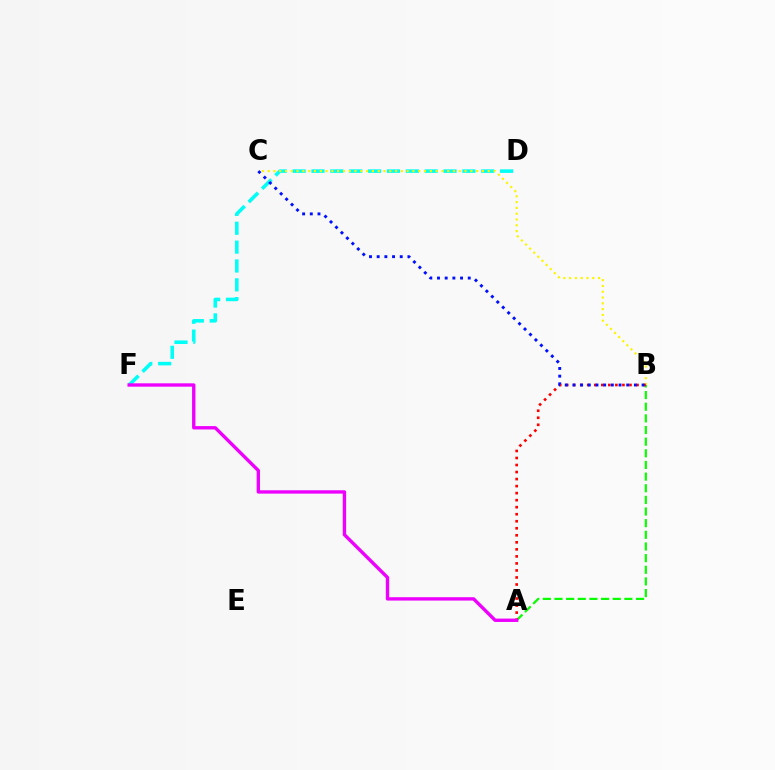{('D', 'F'): [{'color': '#00fff6', 'line_style': 'dashed', 'thickness': 2.56}], ('B', 'C'): [{'color': '#fcf500', 'line_style': 'dotted', 'thickness': 1.57}, {'color': '#0010ff', 'line_style': 'dotted', 'thickness': 2.09}], ('A', 'B'): [{'color': '#08ff00', 'line_style': 'dashed', 'thickness': 1.58}, {'color': '#ff0000', 'line_style': 'dotted', 'thickness': 1.91}], ('A', 'F'): [{'color': '#ee00ff', 'line_style': 'solid', 'thickness': 2.42}]}